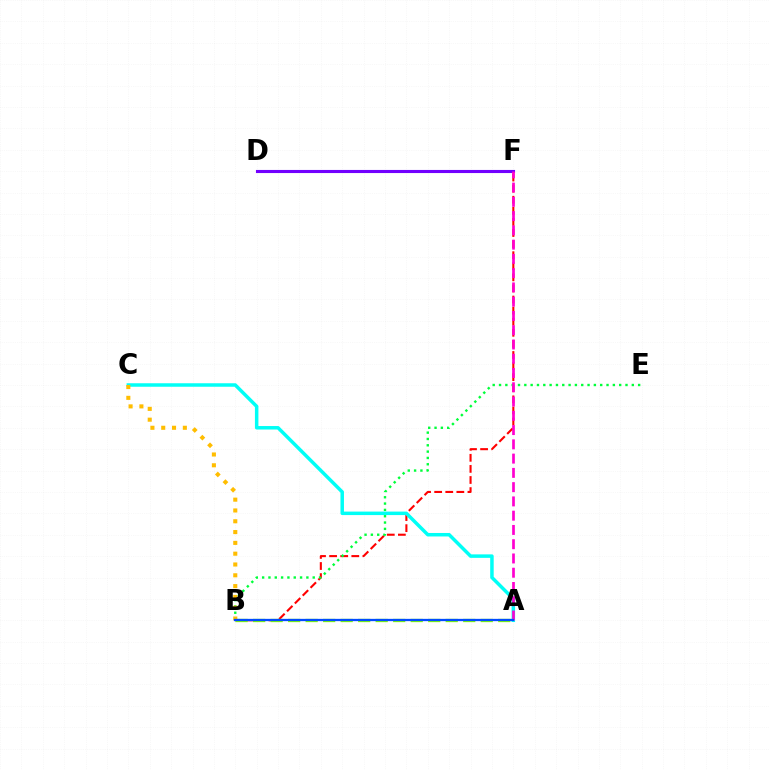{('D', 'F'): [{'color': '#7200ff', 'line_style': 'solid', 'thickness': 2.24}], ('B', 'F'): [{'color': '#ff0000', 'line_style': 'dashed', 'thickness': 1.51}], ('B', 'E'): [{'color': '#00ff39', 'line_style': 'dotted', 'thickness': 1.72}], ('A', 'B'): [{'color': '#84ff00', 'line_style': 'dashed', 'thickness': 2.38}, {'color': '#004bff', 'line_style': 'solid', 'thickness': 1.65}], ('A', 'C'): [{'color': '#00fff6', 'line_style': 'solid', 'thickness': 2.51}], ('A', 'F'): [{'color': '#ff00cf', 'line_style': 'dashed', 'thickness': 1.94}], ('B', 'C'): [{'color': '#ffbd00', 'line_style': 'dotted', 'thickness': 2.94}]}